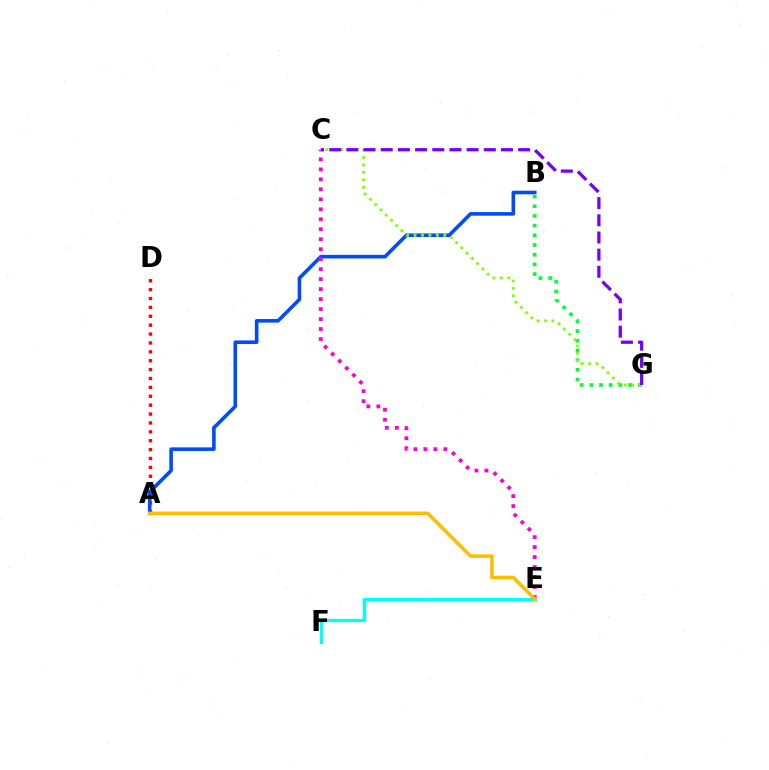{('A', 'D'): [{'color': '#ff0000', 'line_style': 'dotted', 'thickness': 2.41}], ('A', 'B'): [{'color': '#004bff', 'line_style': 'solid', 'thickness': 2.6}], ('B', 'G'): [{'color': '#00ff39', 'line_style': 'dotted', 'thickness': 2.63}], ('C', 'G'): [{'color': '#84ff00', 'line_style': 'dotted', 'thickness': 2.02}, {'color': '#7200ff', 'line_style': 'dashed', 'thickness': 2.33}], ('C', 'E'): [{'color': '#ff00cf', 'line_style': 'dotted', 'thickness': 2.71}], ('E', 'F'): [{'color': '#00fff6', 'line_style': 'solid', 'thickness': 2.41}], ('A', 'E'): [{'color': '#ffbd00', 'line_style': 'solid', 'thickness': 2.57}]}